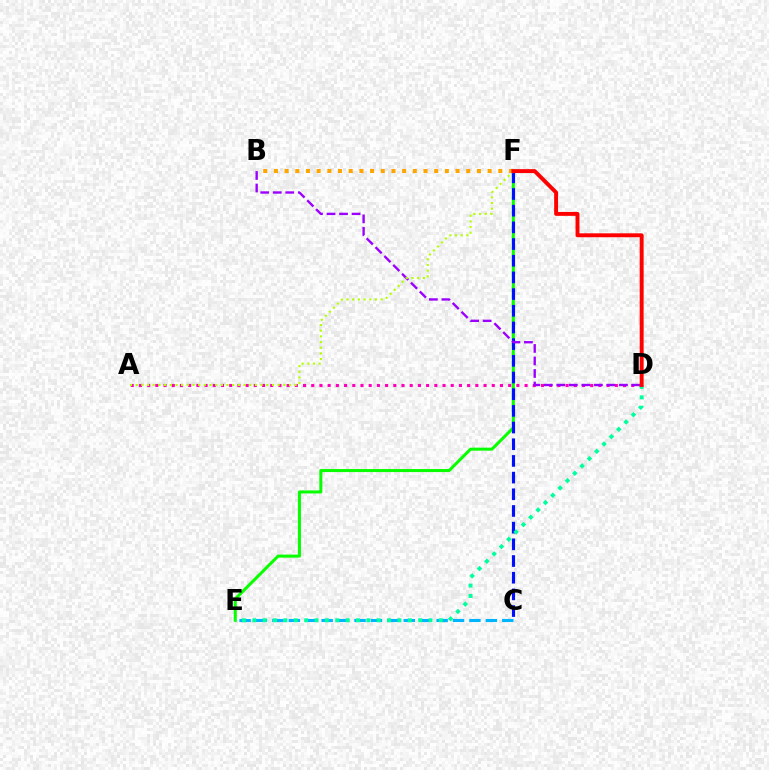{('E', 'F'): [{'color': '#08ff00', 'line_style': 'solid', 'thickness': 2.19}], ('B', 'F'): [{'color': '#ffa500', 'line_style': 'dotted', 'thickness': 2.9}], ('C', 'F'): [{'color': '#0010ff', 'line_style': 'dashed', 'thickness': 2.27}], ('A', 'D'): [{'color': '#ff00bd', 'line_style': 'dotted', 'thickness': 2.23}], ('B', 'D'): [{'color': '#9b00ff', 'line_style': 'dashed', 'thickness': 1.7}], ('C', 'E'): [{'color': '#00b5ff', 'line_style': 'dashed', 'thickness': 2.23}], ('D', 'E'): [{'color': '#00ff9d', 'line_style': 'dotted', 'thickness': 2.82}], ('A', 'F'): [{'color': '#b3ff00', 'line_style': 'dotted', 'thickness': 1.54}], ('D', 'F'): [{'color': '#ff0000', 'line_style': 'solid', 'thickness': 2.83}]}